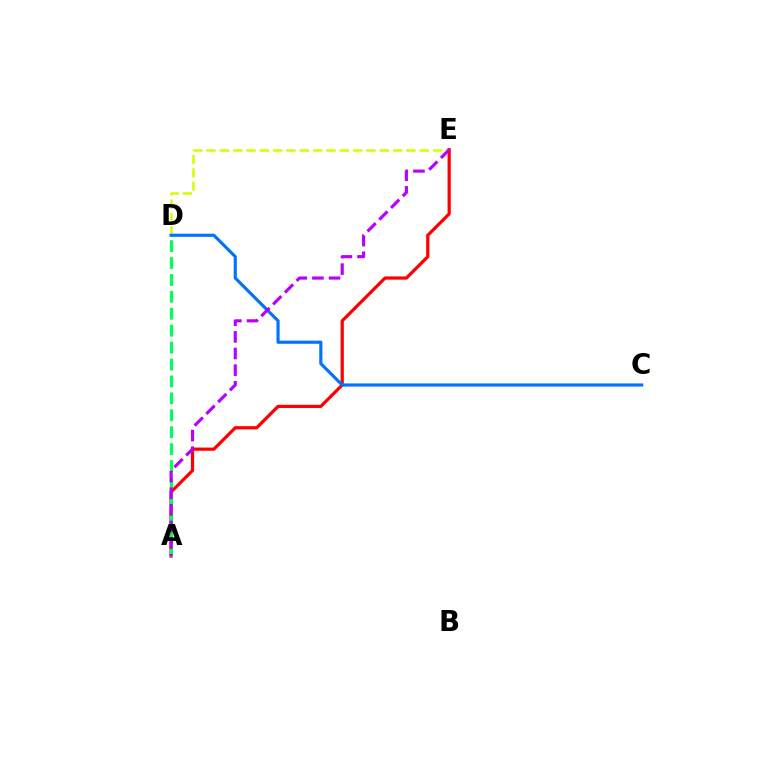{('D', 'E'): [{'color': '#d1ff00', 'line_style': 'dashed', 'thickness': 1.81}], ('A', 'E'): [{'color': '#ff0000', 'line_style': 'solid', 'thickness': 2.32}, {'color': '#b900ff', 'line_style': 'dashed', 'thickness': 2.26}], ('A', 'D'): [{'color': '#00ff5c', 'line_style': 'dashed', 'thickness': 2.3}], ('C', 'D'): [{'color': '#0074ff', 'line_style': 'solid', 'thickness': 2.27}]}